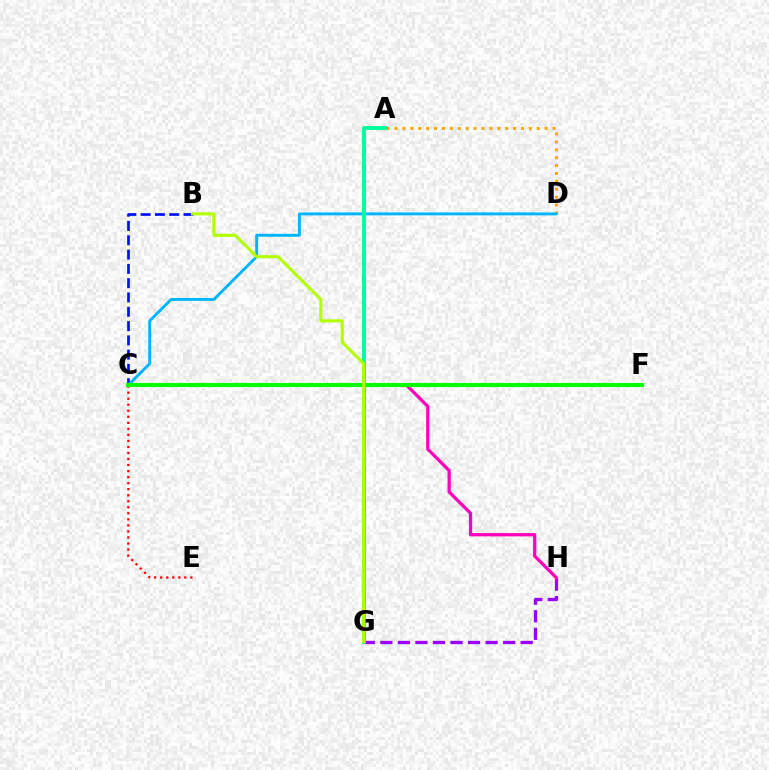{('B', 'C'): [{'color': '#0010ff', 'line_style': 'dashed', 'thickness': 1.94}], ('G', 'H'): [{'color': '#9b00ff', 'line_style': 'dashed', 'thickness': 2.38}], ('C', 'H'): [{'color': '#ff00bd', 'line_style': 'solid', 'thickness': 2.34}], ('C', 'E'): [{'color': '#ff0000', 'line_style': 'dotted', 'thickness': 1.64}], ('A', 'D'): [{'color': '#ffa500', 'line_style': 'dotted', 'thickness': 2.15}], ('C', 'D'): [{'color': '#00b5ff', 'line_style': 'solid', 'thickness': 2.1}], ('A', 'G'): [{'color': '#00ff9d', 'line_style': 'solid', 'thickness': 2.81}], ('C', 'F'): [{'color': '#08ff00', 'line_style': 'solid', 'thickness': 2.93}], ('B', 'G'): [{'color': '#b3ff00', 'line_style': 'solid', 'thickness': 2.22}]}